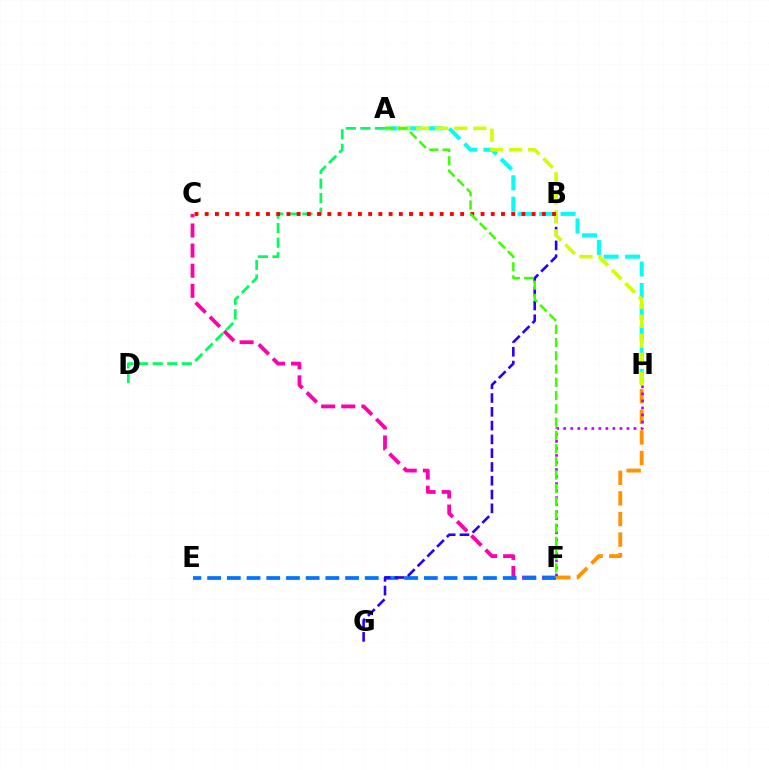{('C', 'F'): [{'color': '#ff00ac', 'line_style': 'dashed', 'thickness': 2.73}], ('A', 'H'): [{'color': '#00fff6', 'line_style': 'dashed', 'thickness': 2.92}, {'color': '#d1ff00', 'line_style': 'dashed', 'thickness': 2.59}], ('E', 'F'): [{'color': '#0074ff', 'line_style': 'dashed', 'thickness': 2.68}], ('F', 'H'): [{'color': '#ff9400', 'line_style': 'dashed', 'thickness': 2.8}, {'color': '#b900ff', 'line_style': 'dotted', 'thickness': 1.91}], ('B', 'G'): [{'color': '#2500ff', 'line_style': 'dashed', 'thickness': 1.87}], ('A', 'D'): [{'color': '#00ff5c', 'line_style': 'dashed', 'thickness': 1.98}], ('B', 'C'): [{'color': '#ff0000', 'line_style': 'dotted', 'thickness': 2.78}], ('A', 'F'): [{'color': '#3dff00', 'line_style': 'dashed', 'thickness': 1.8}]}